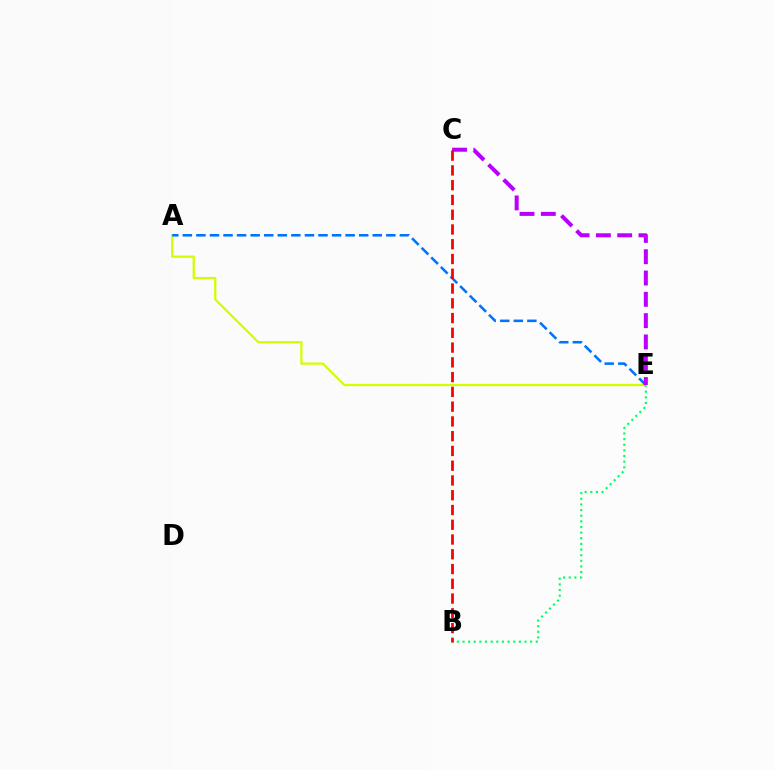{('B', 'E'): [{'color': '#00ff5c', 'line_style': 'dotted', 'thickness': 1.53}], ('A', 'E'): [{'color': '#d1ff00', 'line_style': 'solid', 'thickness': 1.63}, {'color': '#0074ff', 'line_style': 'dashed', 'thickness': 1.84}], ('C', 'E'): [{'color': '#b900ff', 'line_style': 'dashed', 'thickness': 2.89}], ('B', 'C'): [{'color': '#ff0000', 'line_style': 'dashed', 'thickness': 2.01}]}